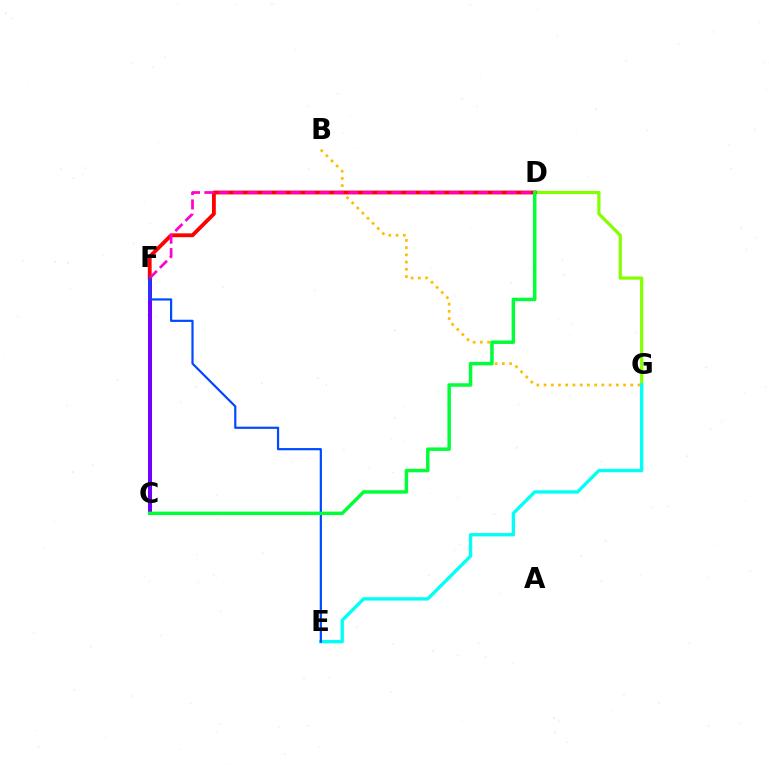{('B', 'G'): [{'color': '#ffbd00', 'line_style': 'dotted', 'thickness': 1.96}], ('C', 'F'): [{'color': '#7200ff', 'line_style': 'solid', 'thickness': 2.87}], ('D', 'G'): [{'color': '#84ff00', 'line_style': 'solid', 'thickness': 2.31}], ('E', 'G'): [{'color': '#00fff6', 'line_style': 'solid', 'thickness': 2.41}], ('D', 'F'): [{'color': '#ff0000', 'line_style': 'solid', 'thickness': 2.76}, {'color': '#ff00cf', 'line_style': 'dashed', 'thickness': 1.95}], ('E', 'F'): [{'color': '#004bff', 'line_style': 'solid', 'thickness': 1.59}], ('C', 'D'): [{'color': '#00ff39', 'line_style': 'solid', 'thickness': 2.5}]}